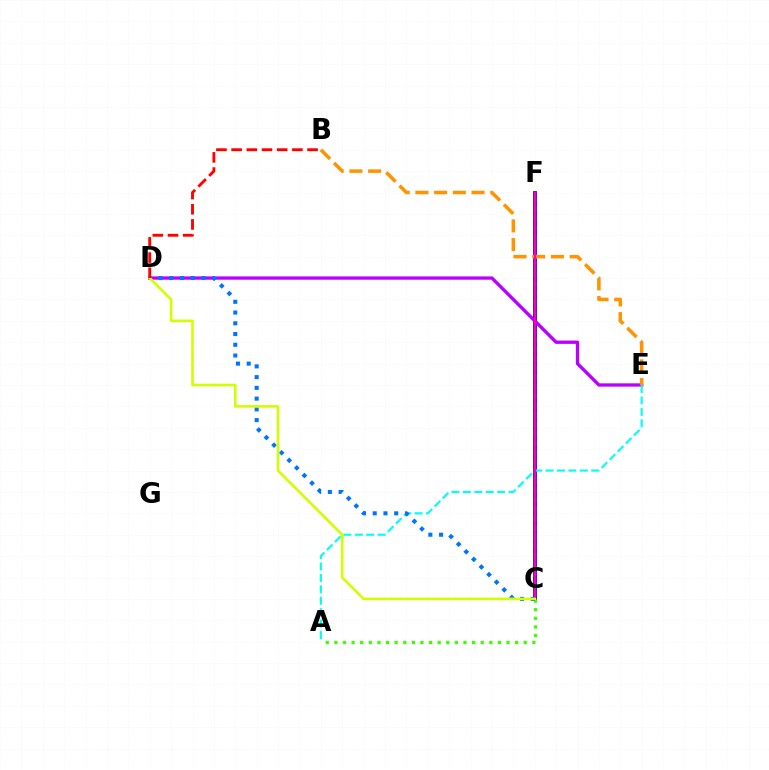{('C', 'F'): [{'color': '#00ff5c', 'line_style': 'dotted', 'thickness': 2.55}, {'color': '#2500ff', 'line_style': 'solid', 'thickness': 2.71}, {'color': '#ff00ac', 'line_style': 'solid', 'thickness': 1.57}], ('D', 'E'): [{'color': '#b900ff', 'line_style': 'solid', 'thickness': 2.38}], ('A', 'E'): [{'color': '#00fff6', 'line_style': 'dashed', 'thickness': 1.55}], ('B', 'E'): [{'color': '#ff9400', 'line_style': 'dashed', 'thickness': 2.54}], ('A', 'C'): [{'color': '#3dff00', 'line_style': 'dotted', 'thickness': 2.34}], ('C', 'D'): [{'color': '#0074ff', 'line_style': 'dotted', 'thickness': 2.92}, {'color': '#d1ff00', 'line_style': 'solid', 'thickness': 1.87}], ('B', 'D'): [{'color': '#ff0000', 'line_style': 'dashed', 'thickness': 2.06}]}